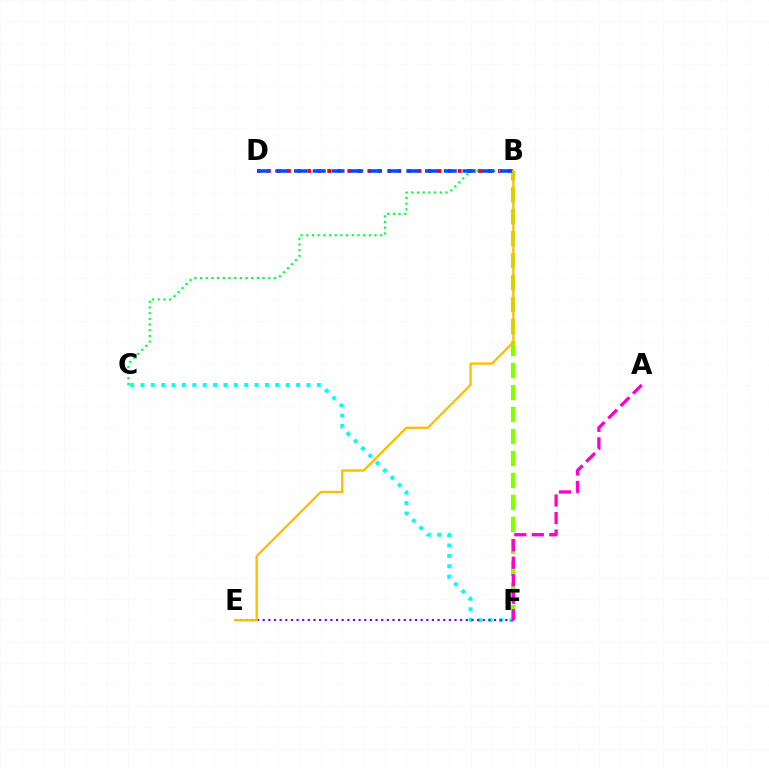{('C', 'F'): [{'color': '#00fff6', 'line_style': 'dotted', 'thickness': 2.82}], ('B', 'D'): [{'color': '#ff0000', 'line_style': 'dotted', 'thickness': 2.73}, {'color': '#004bff', 'line_style': 'dashed', 'thickness': 2.54}], ('B', 'C'): [{'color': '#00ff39', 'line_style': 'dotted', 'thickness': 1.54}], ('E', 'F'): [{'color': '#7200ff', 'line_style': 'dotted', 'thickness': 1.53}], ('B', 'F'): [{'color': '#84ff00', 'line_style': 'dashed', 'thickness': 2.99}], ('A', 'F'): [{'color': '#ff00cf', 'line_style': 'dashed', 'thickness': 2.38}], ('B', 'E'): [{'color': '#ffbd00', 'line_style': 'solid', 'thickness': 1.66}]}